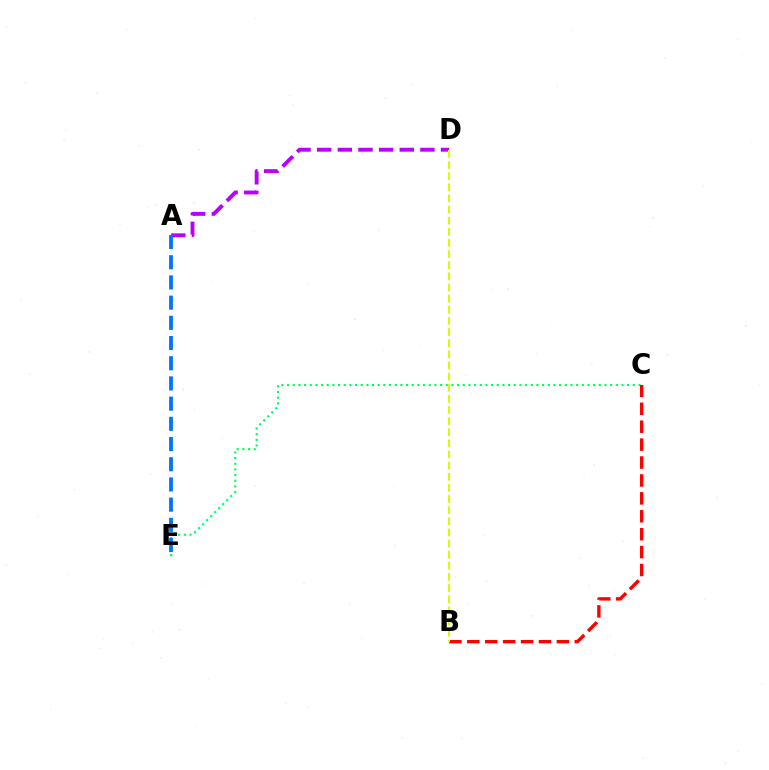{('A', 'D'): [{'color': '#b900ff', 'line_style': 'dashed', 'thickness': 2.8}], ('C', 'E'): [{'color': '#00ff5c', 'line_style': 'dotted', 'thickness': 1.54}], ('B', 'C'): [{'color': '#ff0000', 'line_style': 'dashed', 'thickness': 2.43}], ('B', 'D'): [{'color': '#d1ff00', 'line_style': 'dashed', 'thickness': 1.51}], ('A', 'E'): [{'color': '#0074ff', 'line_style': 'dashed', 'thickness': 2.74}]}